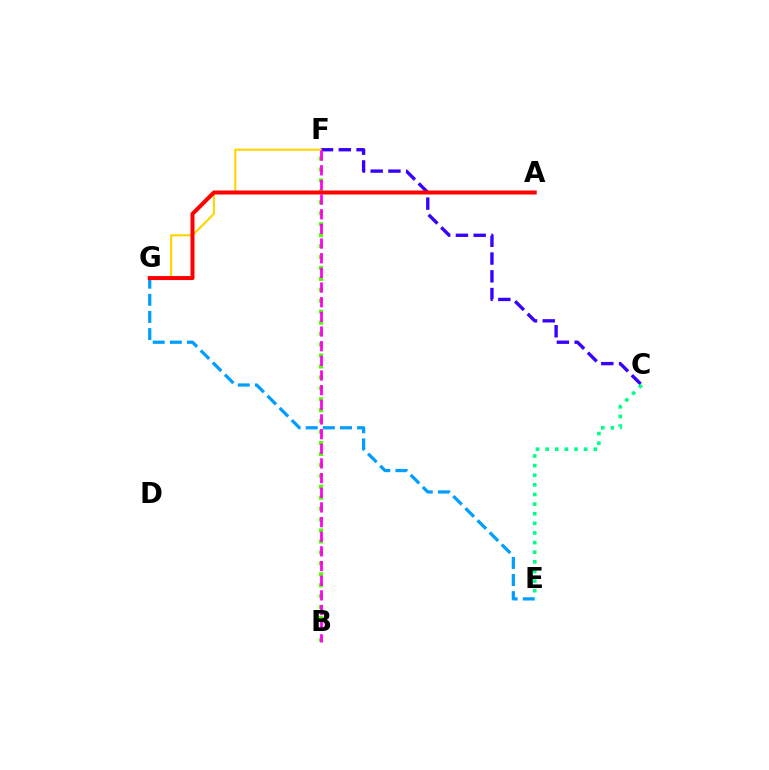{('B', 'F'): [{'color': '#4fff00', 'line_style': 'dotted', 'thickness': 2.97}, {'color': '#ff00ed', 'line_style': 'dashed', 'thickness': 1.99}], ('C', 'F'): [{'color': '#3700ff', 'line_style': 'dashed', 'thickness': 2.41}], ('E', 'G'): [{'color': '#009eff', 'line_style': 'dashed', 'thickness': 2.33}], ('C', 'E'): [{'color': '#00ff86', 'line_style': 'dotted', 'thickness': 2.61}], ('F', 'G'): [{'color': '#ffd500', 'line_style': 'solid', 'thickness': 1.52}], ('A', 'G'): [{'color': '#ff0000', 'line_style': 'solid', 'thickness': 2.89}]}